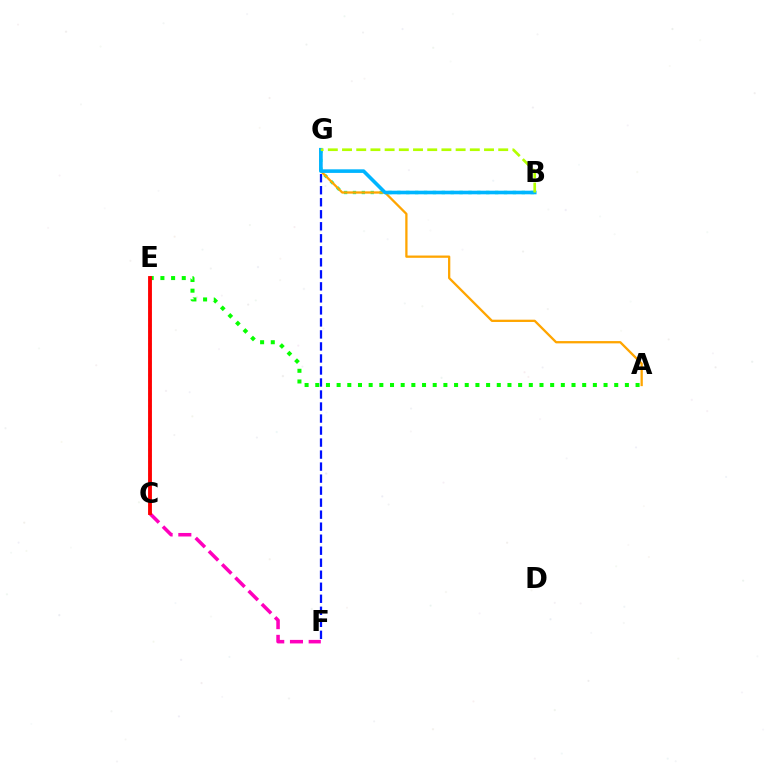{('F', 'G'): [{'color': '#0010ff', 'line_style': 'dashed', 'thickness': 1.63}], ('B', 'G'): [{'color': '#00ff9d', 'line_style': 'dotted', 'thickness': 2.41}, {'color': '#00b5ff', 'line_style': 'solid', 'thickness': 2.59}, {'color': '#b3ff00', 'line_style': 'dashed', 'thickness': 1.93}], ('A', 'G'): [{'color': '#ffa500', 'line_style': 'solid', 'thickness': 1.65}], ('C', 'E'): [{'color': '#9b00ff', 'line_style': 'dotted', 'thickness': 1.69}, {'color': '#ff0000', 'line_style': 'solid', 'thickness': 2.77}], ('C', 'F'): [{'color': '#ff00bd', 'line_style': 'dashed', 'thickness': 2.54}], ('A', 'E'): [{'color': '#08ff00', 'line_style': 'dotted', 'thickness': 2.9}]}